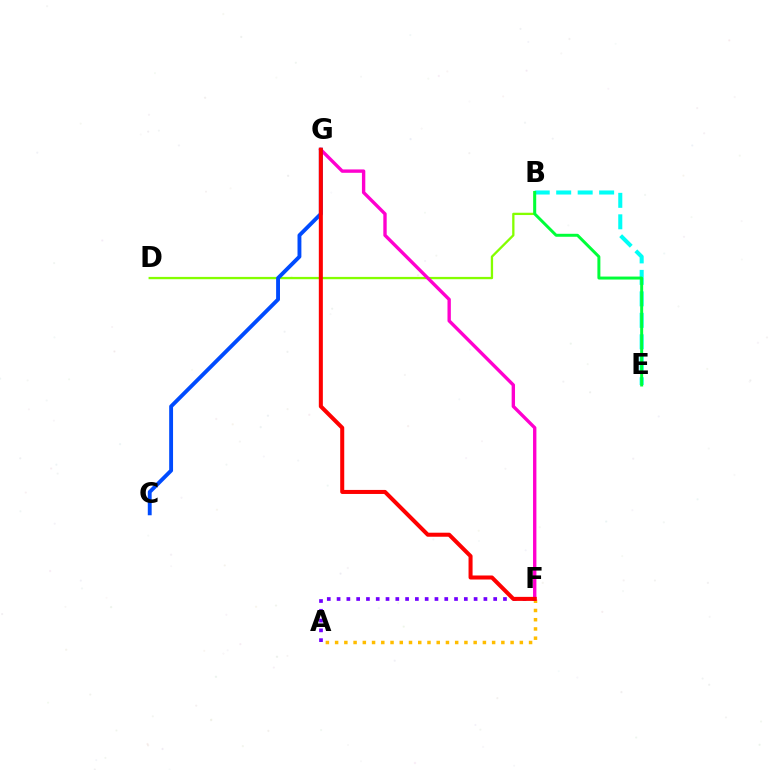{('A', 'F'): [{'color': '#ffbd00', 'line_style': 'dotted', 'thickness': 2.51}, {'color': '#7200ff', 'line_style': 'dotted', 'thickness': 2.66}], ('B', 'D'): [{'color': '#84ff00', 'line_style': 'solid', 'thickness': 1.66}], ('B', 'E'): [{'color': '#00fff6', 'line_style': 'dashed', 'thickness': 2.92}, {'color': '#00ff39', 'line_style': 'solid', 'thickness': 2.14}], ('F', 'G'): [{'color': '#ff00cf', 'line_style': 'solid', 'thickness': 2.42}, {'color': '#ff0000', 'line_style': 'solid', 'thickness': 2.9}], ('C', 'G'): [{'color': '#004bff', 'line_style': 'solid', 'thickness': 2.79}]}